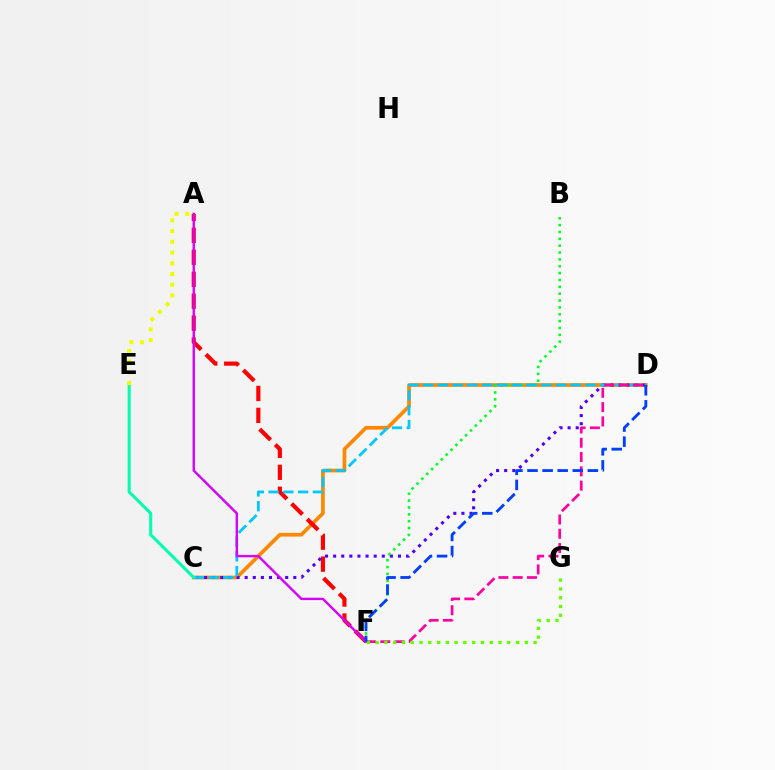{('C', 'D'): [{'color': '#ff8800', 'line_style': 'solid', 'thickness': 2.66}, {'color': '#4f00ff', 'line_style': 'dotted', 'thickness': 2.2}, {'color': '#00c7ff', 'line_style': 'dashed', 'thickness': 2.01}], ('A', 'F'): [{'color': '#ff0000', 'line_style': 'dashed', 'thickness': 2.98}, {'color': '#d600ff', 'line_style': 'solid', 'thickness': 1.73}], ('B', 'F'): [{'color': '#00ff27', 'line_style': 'dotted', 'thickness': 1.86}], ('C', 'E'): [{'color': '#00ffaf', 'line_style': 'solid', 'thickness': 2.2}], ('A', 'E'): [{'color': '#eeff00', 'line_style': 'dotted', 'thickness': 2.92}], ('D', 'F'): [{'color': '#ff00a0', 'line_style': 'dashed', 'thickness': 1.94}, {'color': '#003fff', 'line_style': 'dashed', 'thickness': 2.05}], ('F', 'G'): [{'color': '#66ff00', 'line_style': 'dotted', 'thickness': 2.38}]}